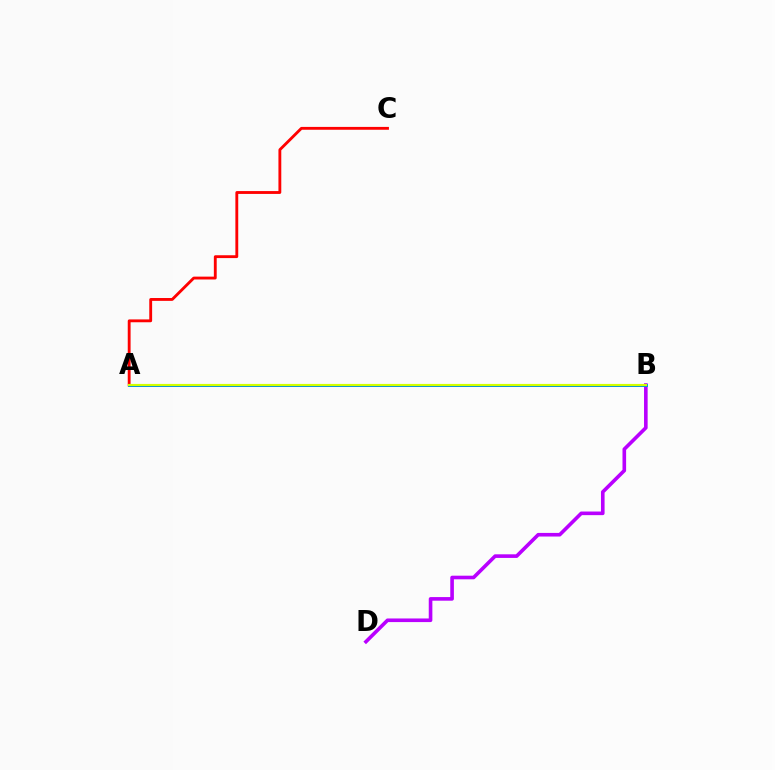{('A', 'C'): [{'color': '#ff0000', 'line_style': 'solid', 'thickness': 2.05}], ('B', 'D'): [{'color': '#b900ff', 'line_style': 'solid', 'thickness': 2.6}], ('A', 'B'): [{'color': '#00ff5c', 'line_style': 'solid', 'thickness': 2.1}, {'color': '#0074ff', 'line_style': 'solid', 'thickness': 1.85}, {'color': '#d1ff00', 'line_style': 'solid', 'thickness': 1.55}]}